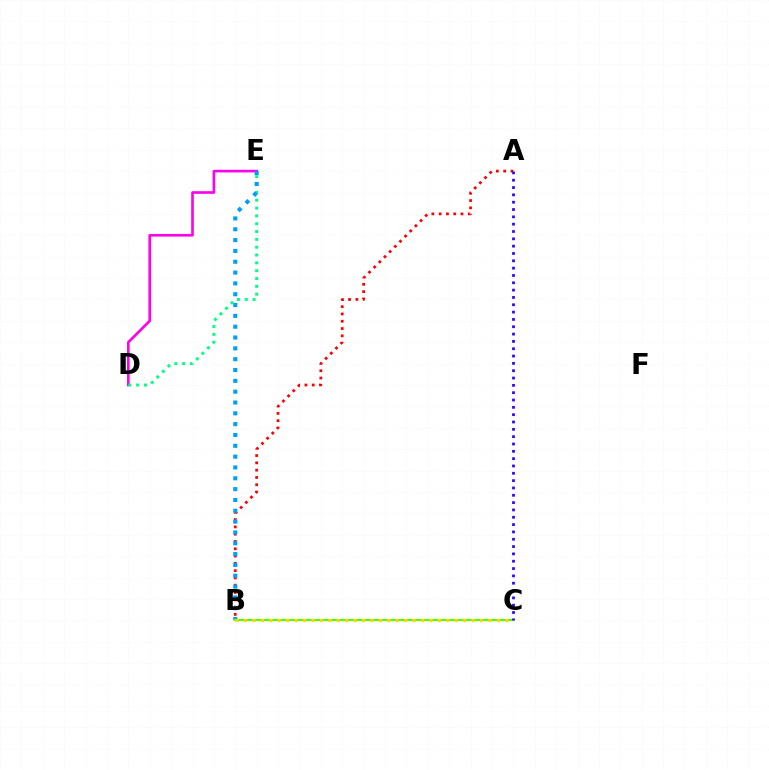{('A', 'B'): [{'color': '#ff0000', 'line_style': 'dotted', 'thickness': 1.98}], ('D', 'E'): [{'color': '#ff00ed', 'line_style': 'solid', 'thickness': 1.9}, {'color': '#00ff86', 'line_style': 'dotted', 'thickness': 2.13}], ('B', 'E'): [{'color': '#009eff', 'line_style': 'dotted', 'thickness': 2.94}], ('B', 'C'): [{'color': '#4fff00', 'line_style': 'solid', 'thickness': 1.53}, {'color': '#ffd500', 'line_style': 'dotted', 'thickness': 2.29}], ('A', 'C'): [{'color': '#3700ff', 'line_style': 'dotted', 'thickness': 1.99}]}